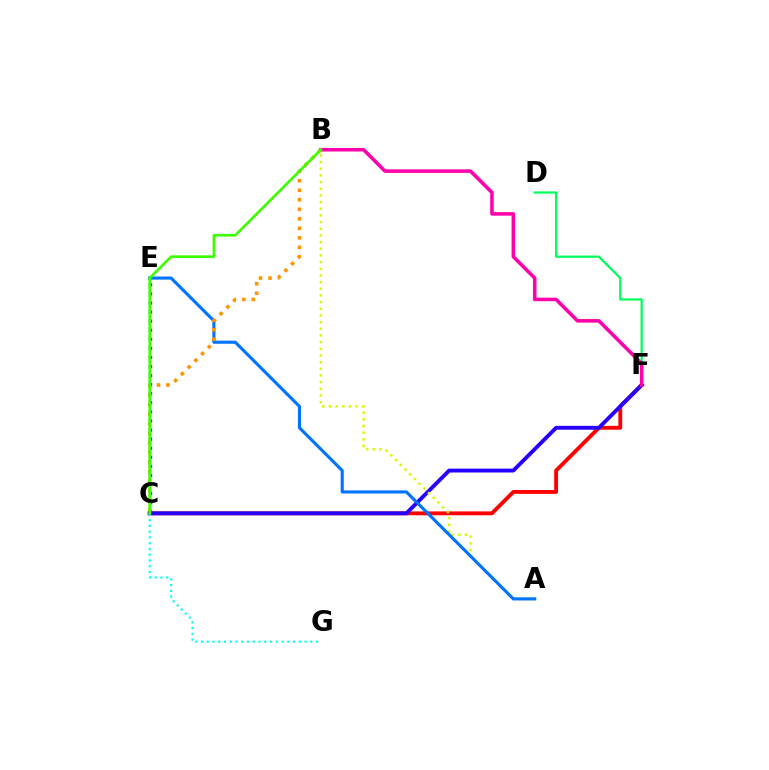{('C', 'F'): [{'color': '#ff0000', 'line_style': 'solid', 'thickness': 2.78}, {'color': '#2500ff', 'line_style': 'solid', 'thickness': 2.79}], ('A', 'B'): [{'color': '#d1ff00', 'line_style': 'dotted', 'thickness': 1.81}], ('C', 'E'): [{'color': '#b900ff', 'line_style': 'dotted', 'thickness': 2.47}], ('D', 'F'): [{'color': '#00ff5c', 'line_style': 'solid', 'thickness': 1.61}], ('B', 'F'): [{'color': '#ff00ac', 'line_style': 'solid', 'thickness': 2.55}], ('C', 'G'): [{'color': '#00fff6', 'line_style': 'dotted', 'thickness': 1.56}], ('A', 'E'): [{'color': '#0074ff', 'line_style': 'solid', 'thickness': 2.24}], ('B', 'C'): [{'color': '#ff9400', 'line_style': 'dotted', 'thickness': 2.59}, {'color': '#3dff00', 'line_style': 'solid', 'thickness': 1.91}]}